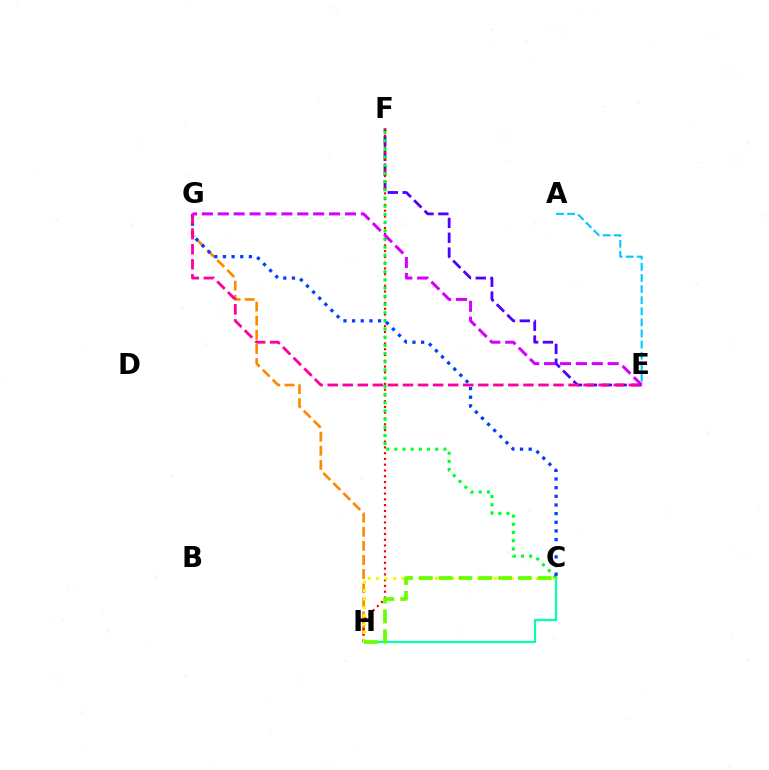{('G', 'H'): [{'color': '#ff8800', 'line_style': 'dashed', 'thickness': 1.92}], ('E', 'F'): [{'color': '#4f00ff', 'line_style': 'dashed', 'thickness': 2.02}], ('C', 'H'): [{'color': '#00ffaf', 'line_style': 'solid', 'thickness': 1.59}, {'color': '#eeff00', 'line_style': 'dotted', 'thickness': 2.28}, {'color': '#66ff00', 'line_style': 'dashed', 'thickness': 2.69}], ('F', 'H'): [{'color': '#ff0000', 'line_style': 'dotted', 'thickness': 1.57}], ('C', 'F'): [{'color': '#00ff27', 'line_style': 'dotted', 'thickness': 2.22}], ('E', 'G'): [{'color': '#d600ff', 'line_style': 'dashed', 'thickness': 2.16}, {'color': '#ff00a0', 'line_style': 'dashed', 'thickness': 2.05}], ('C', 'G'): [{'color': '#003fff', 'line_style': 'dotted', 'thickness': 2.35}], ('A', 'E'): [{'color': '#00c7ff', 'line_style': 'dashed', 'thickness': 1.51}]}